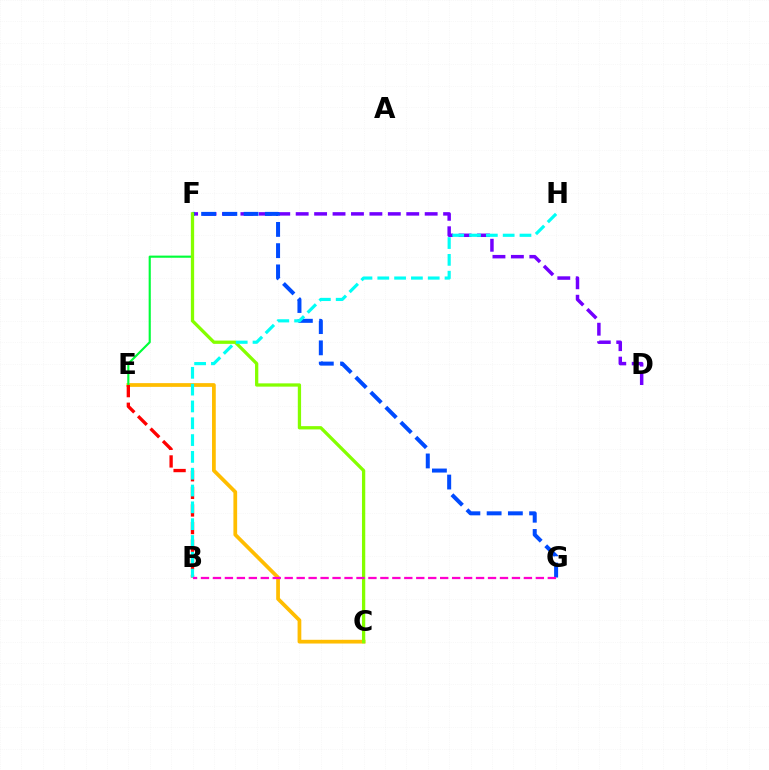{('D', 'F'): [{'color': '#7200ff', 'line_style': 'dashed', 'thickness': 2.5}], ('C', 'E'): [{'color': '#ffbd00', 'line_style': 'solid', 'thickness': 2.69}], ('F', 'G'): [{'color': '#004bff', 'line_style': 'dashed', 'thickness': 2.89}], ('E', 'F'): [{'color': '#00ff39', 'line_style': 'solid', 'thickness': 1.54}], ('C', 'F'): [{'color': '#84ff00', 'line_style': 'solid', 'thickness': 2.36}], ('B', 'E'): [{'color': '#ff0000', 'line_style': 'dashed', 'thickness': 2.39}], ('B', 'H'): [{'color': '#00fff6', 'line_style': 'dashed', 'thickness': 2.28}], ('B', 'G'): [{'color': '#ff00cf', 'line_style': 'dashed', 'thickness': 1.62}]}